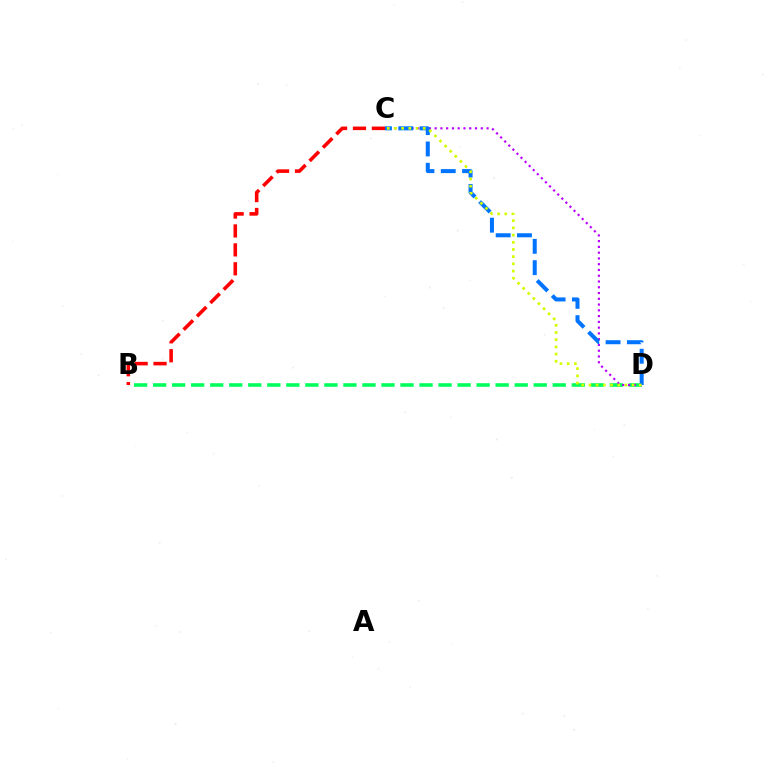{('B', 'D'): [{'color': '#00ff5c', 'line_style': 'dashed', 'thickness': 2.59}], ('C', 'D'): [{'color': '#b900ff', 'line_style': 'dotted', 'thickness': 1.57}, {'color': '#0074ff', 'line_style': 'dashed', 'thickness': 2.9}, {'color': '#d1ff00', 'line_style': 'dotted', 'thickness': 1.95}], ('B', 'C'): [{'color': '#ff0000', 'line_style': 'dashed', 'thickness': 2.57}]}